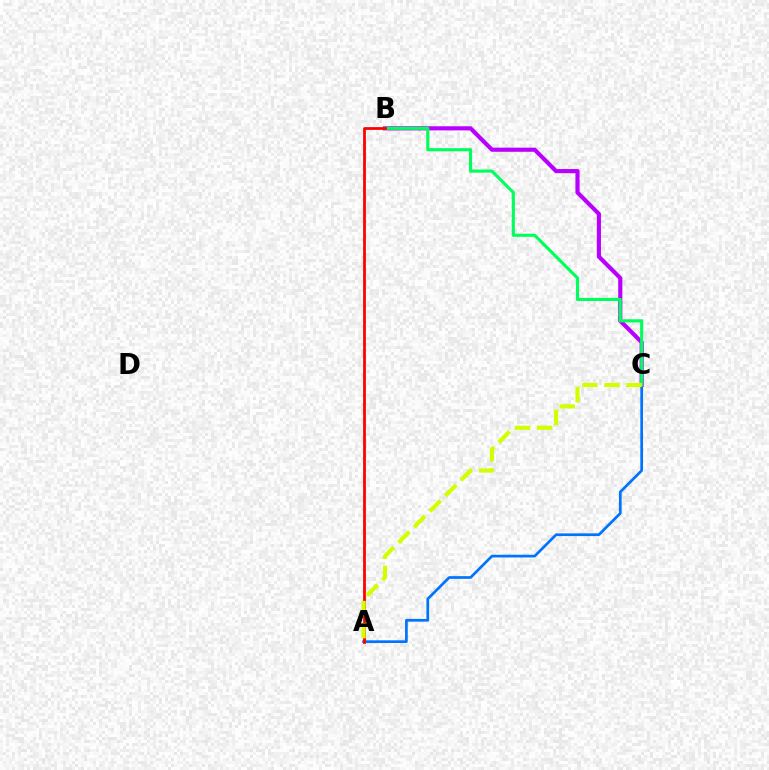{('A', 'C'): [{'color': '#0074ff', 'line_style': 'solid', 'thickness': 1.95}, {'color': '#d1ff00', 'line_style': 'dashed', 'thickness': 2.99}], ('B', 'C'): [{'color': '#b900ff', 'line_style': 'solid', 'thickness': 2.98}, {'color': '#00ff5c', 'line_style': 'solid', 'thickness': 2.24}], ('A', 'B'): [{'color': '#ff0000', 'line_style': 'solid', 'thickness': 2.0}]}